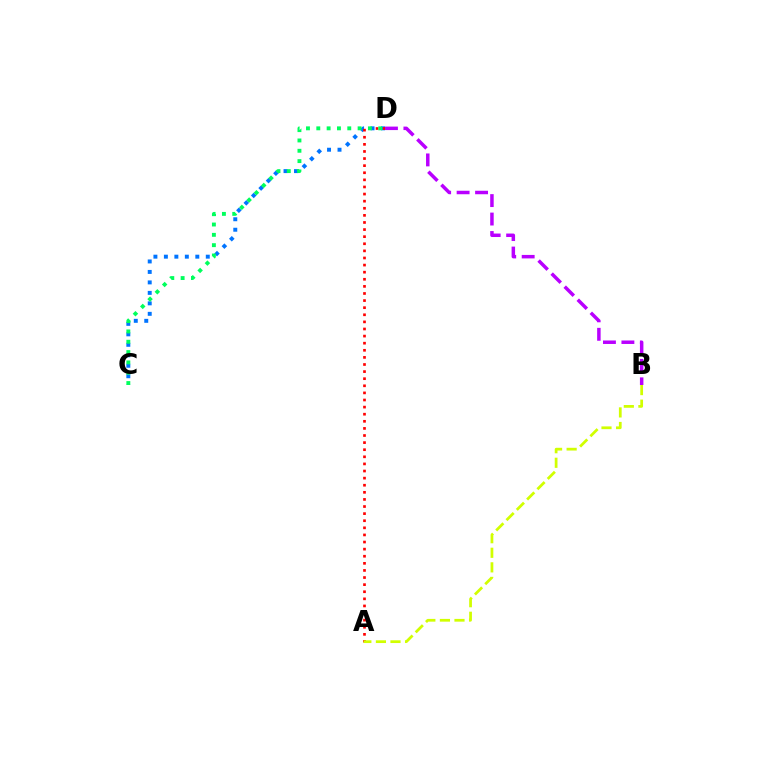{('C', 'D'): [{'color': '#0074ff', 'line_style': 'dotted', 'thickness': 2.85}, {'color': '#00ff5c', 'line_style': 'dotted', 'thickness': 2.81}], ('A', 'D'): [{'color': '#ff0000', 'line_style': 'dotted', 'thickness': 1.93}], ('A', 'B'): [{'color': '#d1ff00', 'line_style': 'dashed', 'thickness': 1.98}], ('B', 'D'): [{'color': '#b900ff', 'line_style': 'dashed', 'thickness': 2.51}]}